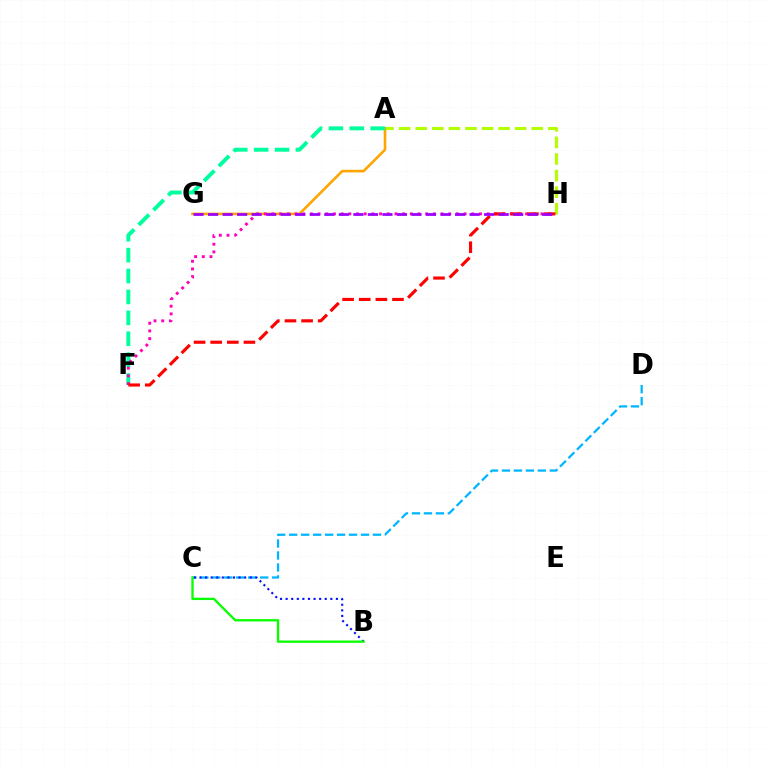{('A', 'H'): [{'color': '#b3ff00', 'line_style': 'dashed', 'thickness': 2.25}], ('C', 'D'): [{'color': '#00b5ff', 'line_style': 'dashed', 'thickness': 1.63}], ('A', 'G'): [{'color': '#ffa500', 'line_style': 'solid', 'thickness': 1.87}], ('A', 'F'): [{'color': '#00ff9d', 'line_style': 'dashed', 'thickness': 2.84}], ('F', 'H'): [{'color': '#ff00bd', 'line_style': 'dotted', 'thickness': 2.09}, {'color': '#ff0000', 'line_style': 'dashed', 'thickness': 2.26}], ('B', 'C'): [{'color': '#0010ff', 'line_style': 'dotted', 'thickness': 1.52}, {'color': '#08ff00', 'line_style': 'solid', 'thickness': 1.67}], ('G', 'H'): [{'color': '#9b00ff', 'line_style': 'dashed', 'thickness': 1.97}]}